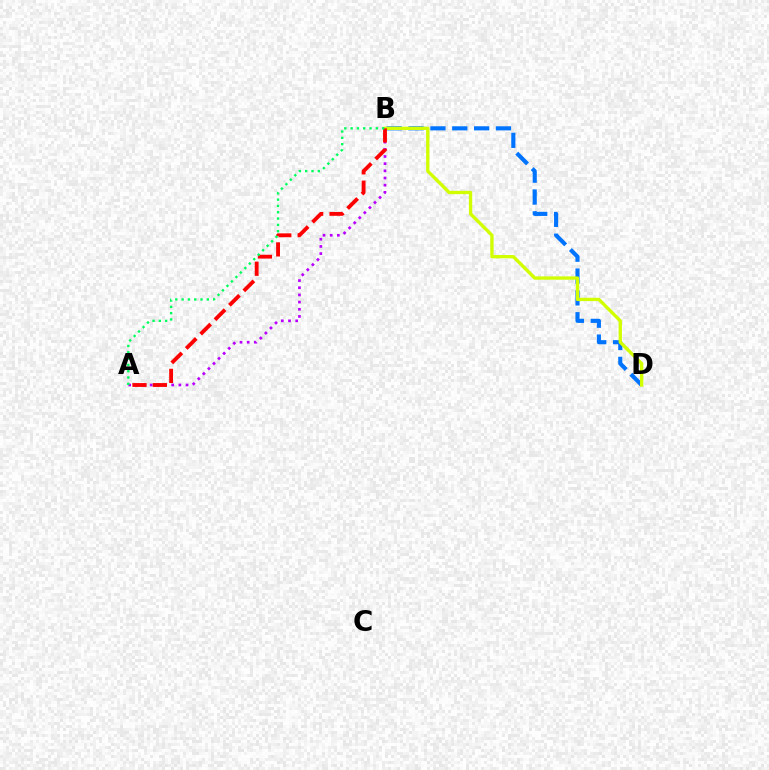{('A', 'B'): [{'color': '#b900ff', 'line_style': 'dotted', 'thickness': 1.95}, {'color': '#ff0000', 'line_style': 'dashed', 'thickness': 2.77}, {'color': '#00ff5c', 'line_style': 'dotted', 'thickness': 1.71}], ('B', 'D'): [{'color': '#0074ff', 'line_style': 'dashed', 'thickness': 2.97}, {'color': '#d1ff00', 'line_style': 'solid', 'thickness': 2.4}]}